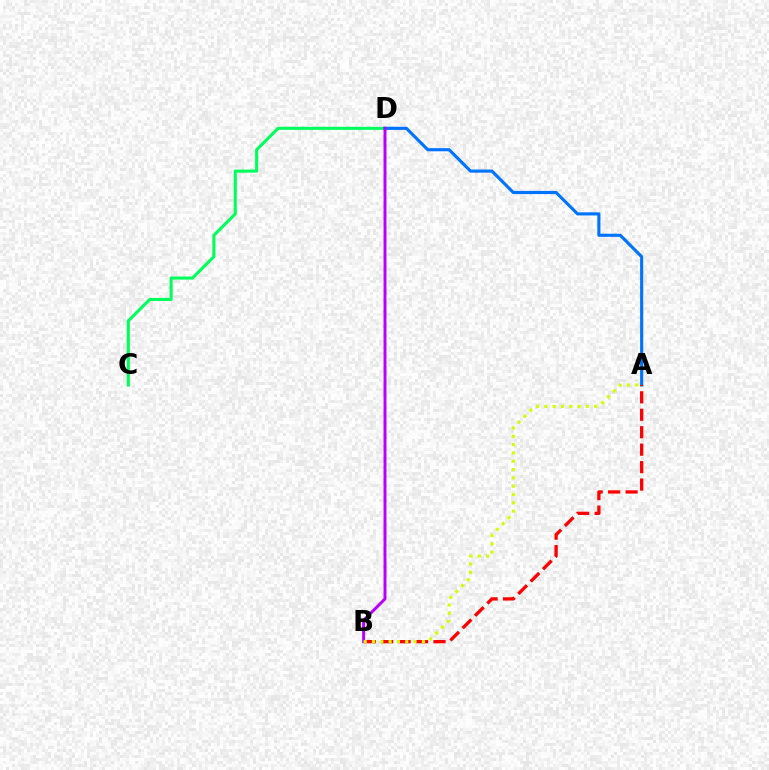{('C', 'D'): [{'color': '#00ff5c', 'line_style': 'solid', 'thickness': 2.22}], ('A', 'D'): [{'color': '#0074ff', 'line_style': 'solid', 'thickness': 2.25}], ('A', 'B'): [{'color': '#ff0000', 'line_style': 'dashed', 'thickness': 2.37}, {'color': '#d1ff00', 'line_style': 'dotted', 'thickness': 2.26}], ('B', 'D'): [{'color': '#b900ff', 'line_style': 'solid', 'thickness': 2.13}]}